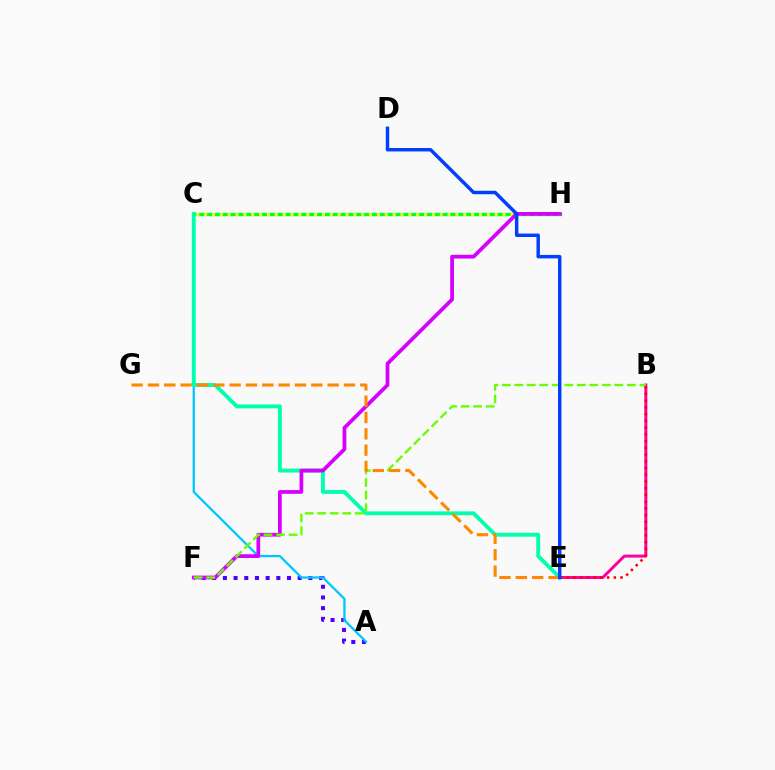{('B', 'E'): [{'color': '#ff00a0', 'line_style': 'solid', 'thickness': 2.15}, {'color': '#ff0000', 'line_style': 'dotted', 'thickness': 1.83}], ('A', 'F'): [{'color': '#4f00ff', 'line_style': 'dotted', 'thickness': 2.9}], ('C', 'H'): [{'color': '#00ff27', 'line_style': 'solid', 'thickness': 2.38}, {'color': '#eeff00', 'line_style': 'dotted', 'thickness': 2.13}], ('A', 'C'): [{'color': '#00c7ff', 'line_style': 'solid', 'thickness': 1.64}], ('C', 'E'): [{'color': '#00ffaf', 'line_style': 'solid', 'thickness': 2.81}], ('F', 'H'): [{'color': '#d600ff', 'line_style': 'solid', 'thickness': 2.7}], ('B', 'F'): [{'color': '#66ff00', 'line_style': 'dashed', 'thickness': 1.7}], ('E', 'G'): [{'color': '#ff8800', 'line_style': 'dashed', 'thickness': 2.22}], ('D', 'E'): [{'color': '#003fff', 'line_style': 'solid', 'thickness': 2.49}]}